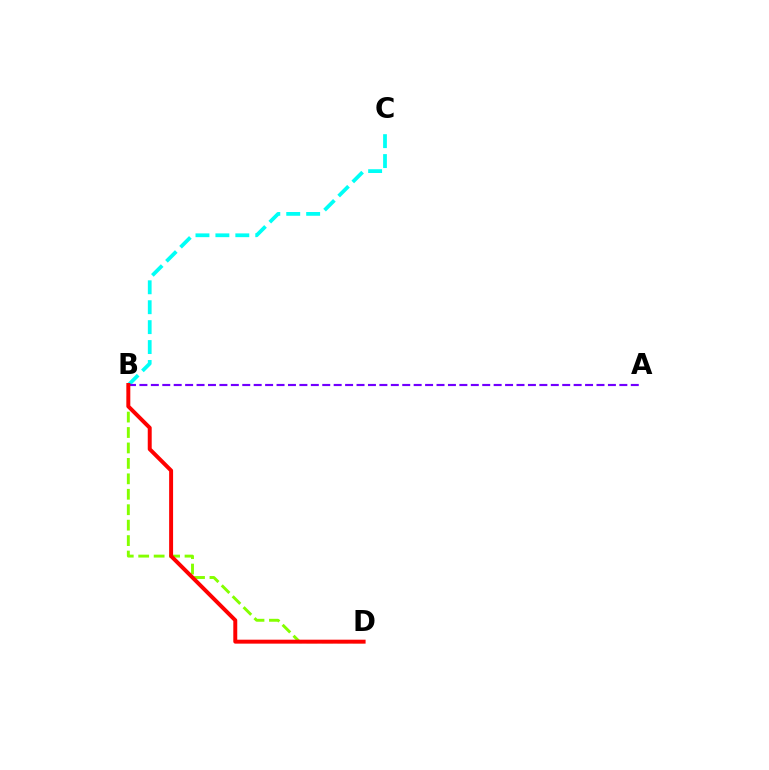{('B', 'D'): [{'color': '#84ff00', 'line_style': 'dashed', 'thickness': 2.1}, {'color': '#ff0000', 'line_style': 'solid', 'thickness': 2.84}], ('B', 'C'): [{'color': '#00fff6', 'line_style': 'dashed', 'thickness': 2.71}], ('A', 'B'): [{'color': '#7200ff', 'line_style': 'dashed', 'thickness': 1.55}]}